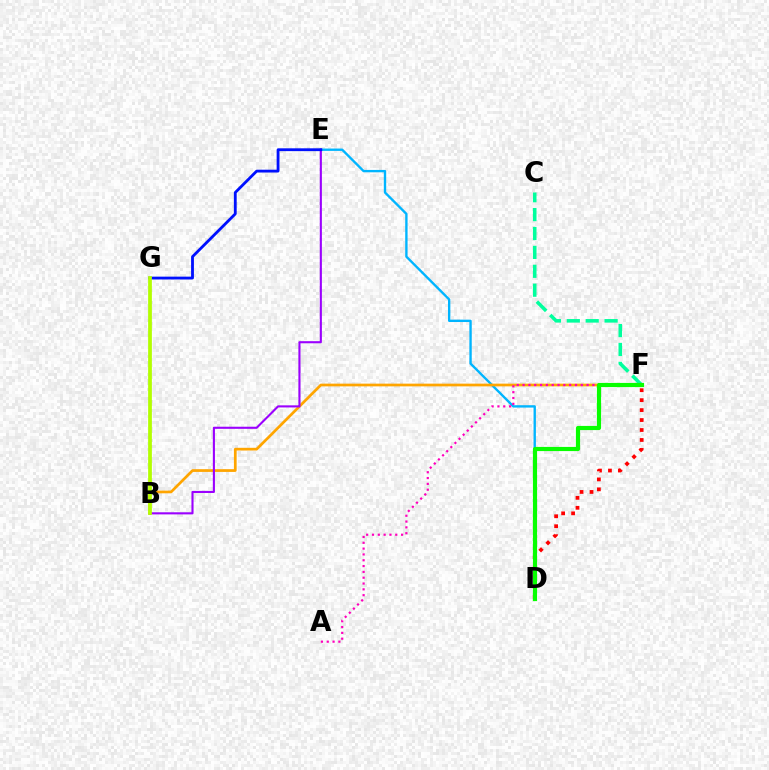{('D', 'E'): [{'color': '#00b5ff', 'line_style': 'solid', 'thickness': 1.7}], ('B', 'F'): [{'color': '#ffa500', 'line_style': 'solid', 'thickness': 1.96}], ('C', 'F'): [{'color': '#00ff9d', 'line_style': 'dashed', 'thickness': 2.57}], ('B', 'E'): [{'color': '#9b00ff', 'line_style': 'solid', 'thickness': 1.51}], ('D', 'F'): [{'color': '#ff0000', 'line_style': 'dotted', 'thickness': 2.7}, {'color': '#08ff00', 'line_style': 'solid', 'thickness': 3.0}], ('A', 'F'): [{'color': '#ff00bd', 'line_style': 'dotted', 'thickness': 1.58}], ('E', 'G'): [{'color': '#0010ff', 'line_style': 'solid', 'thickness': 2.03}], ('B', 'G'): [{'color': '#b3ff00', 'line_style': 'solid', 'thickness': 2.7}]}